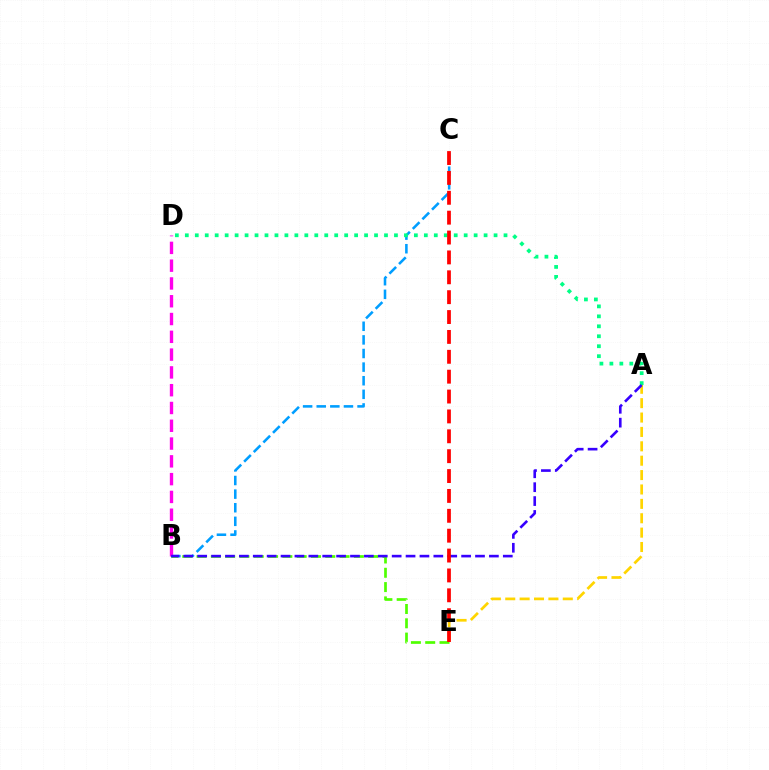{('A', 'E'): [{'color': '#ffd500', 'line_style': 'dashed', 'thickness': 1.95}], ('B', 'C'): [{'color': '#009eff', 'line_style': 'dashed', 'thickness': 1.85}], ('A', 'D'): [{'color': '#00ff86', 'line_style': 'dotted', 'thickness': 2.71}], ('B', 'D'): [{'color': '#ff00ed', 'line_style': 'dashed', 'thickness': 2.42}], ('B', 'E'): [{'color': '#4fff00', 'line_style': 'dashed', 'thickness': 1.94}], ('A', 'B'): [{'color': '#3700ff', 'line_style': 'dashed', 'thickness': 1.89}], ('C', 'E'): [{'color': '#ff0000', 'line_style': 'dashed', 'thickness': 2.7}]}